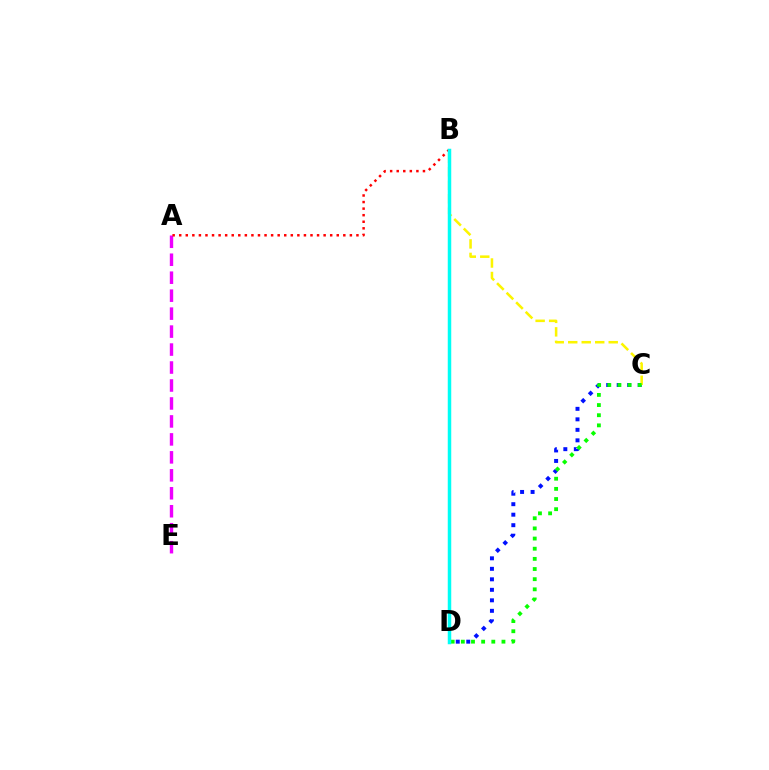{('C', 'D'): [{'color': '#0010ff', 'line_style': 'dotted', 'thickness': 2.85}, {'color': '#08ff00', 'line_style': 'dotted', 'thickness': 2.76}], ('A', 'E'): [{'color': '#ee00ff', 'line_style': 'dashed', 'thickness': 2.44}], ('B', 'C'): [{'color': '#fcf500', 'line_style': 'dashed', 'thickness': 1.83}], ('A', 'B'): [{'color': '#ff0000', 'line_style': 'dotted', 'thickness': 1.78}], ('B', 'D'): [{'color': '#00fff6', 'line_style': 'solid', 'thickness': 2.51}]}